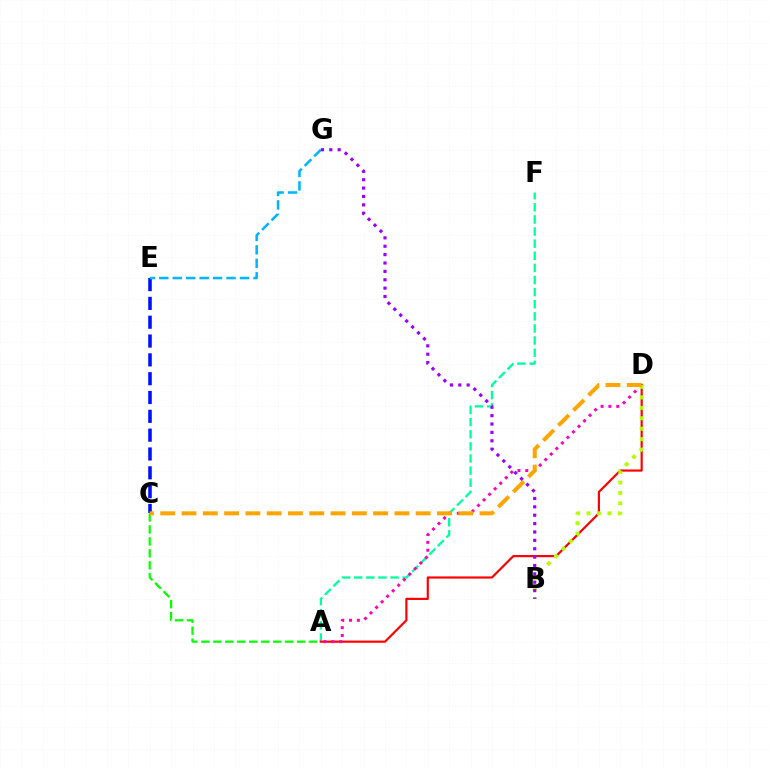{('A', 'C'): [{'color': '#08ff00', 'line_style': 'dashed', 'thickness': 1.62}], ('C', 'E'): [{'color': '#0010ff', 'line_style': 'dashed', 'thickness': 2.56}], ('A', 'F'): [{'color': '#00ff9d', 'line_style': 'dashed', 'thickness': 1.65}], ('A', 'D'): [{'color': '#ff0000', 'line_style': 'solid', 'thickness': 1.57}, {'color': '#ff00bd', 'line_style': 'dotted', 'thickness': 2.13}], ('E', 'G'): [{'color': '#00b5ff', 'line_style': 'dashed', 'thickness': 1.83}], ('B', 'D'): [{'color': '#b3ff00', 'line_style': 'dotted', 'thickness': 2.84}], ('C', 'D'): [{'color': '#ffa500', 'line_style': 'dashed', 'thickness': 2.89}], ('B', 'G'): [{'color': '#9b00ff', 'line_style': 'dotted', 'thickness': 2.28}]}